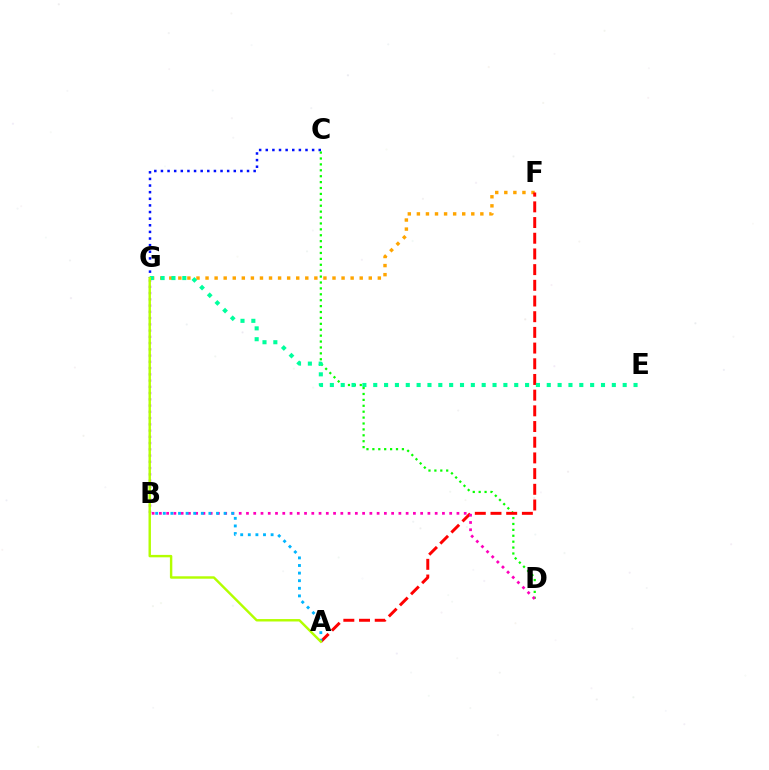{('F', 'G'): [{'color': '#ffa500', 'line_style': 'dotted', 'thickness': 2.46}], ('C', 'G'): [{'color': '#0010ff', 'line_style': 'dotted', 'thickness': 1.8}], ('C', 'D'): [{'color': '#08ff00', 'line_style': 'dotted', 'thickness': 1.6}], ('B', 'G'): [{'color': '#9b00ff', 'line_style': 'dotted', 'thickness': 1.7}], ('A', 'F'): [{'color': '#ff0000', 'line_style': 'dashed', 'thickness': 2.13}], ('B', 'D'): [{'color': '#ff00bd', 'line_style': 'dotted', 'thickness': 1.97}], ('E', 'G'): [{'color': '#00ff9d', 'line_style': 'dotted', 'thickness': 2.95}], ('A', 'B'): [{'color': '#00b5ff', 'line_style': 'dotted', 'thickness': 2.06}], ('A', 'G'): [{'color': '#b3ff00', 'line_style': 'solid', 'thickness': 1.74}]}